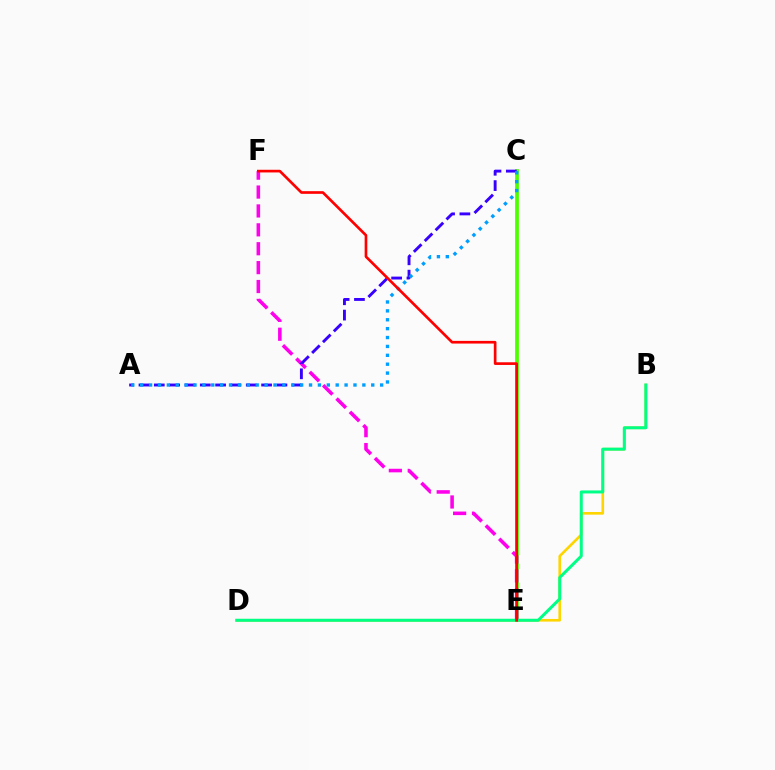{('C', 'E'): [{'color': '#4fff00', 'line_style': 'solid', 'thickness': 2.7}], ('B', 'D'): [{'color': '#ffd500', 'line_style': 'solid', 'thickness': 1.9}, {'color': '#00ff86', 'line_style': 'solid', 'thickness': 2.16}], ('E', 'F'): [{'color': '#ff00ed', 'line_style': 'dashed', 'thickness': 2.57}, {'color': '#ff0000', 'line_style': 'solid', 'thickness': 1.92}], ('A', 'C'): [{'color': '#3700ff', 'line_style': 'dashed', 'thickness': 2.08}, {'color': '#009eff', 'line_style': 'dotted', 'thickness': 2.41}]}